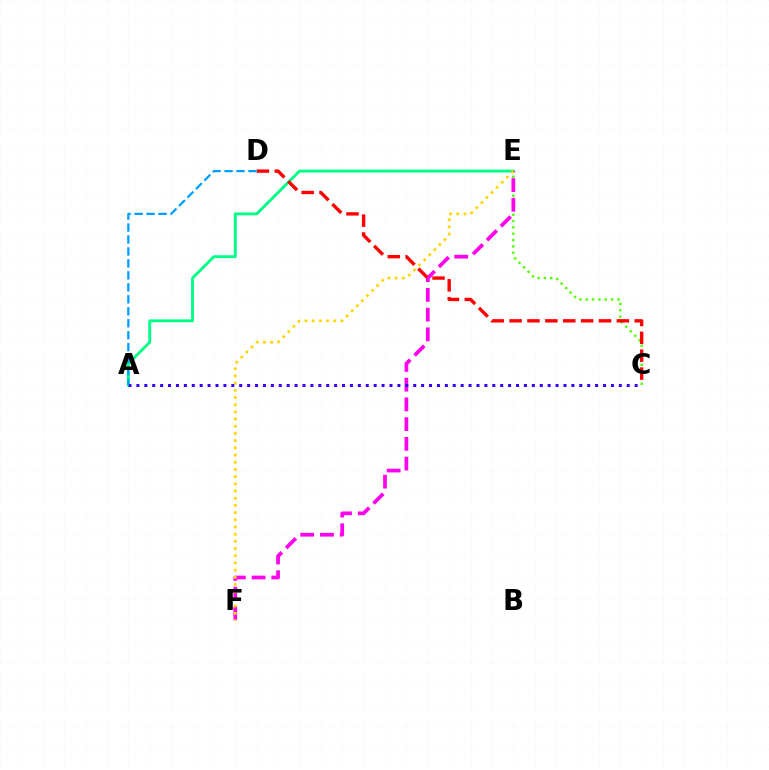{('A', 'E'): [{'color': '#00ff86', 'line_style': 'solid', 'thickness': 2.07}], ('C', 'E'): [{'color': '#4fff00', 'line_style': 'dotted', 'thickness': 1.72}], ('E', 'F'): [{'color': '#ff00ed', 'line_style': 'dashed', 'thickness': 2.68}, {'color': '#ffd500', 'line_style': 'dotted', 'thickness': 1.95}], ('C', 'D'): [{'color': '#ff0000', 'line_style': 'dashed', 'thickness': 2.43}], ('A', 'C'): [{'color': '#3700ff', 'line_style': 'dotted', 'thickness': 2.15}], ('A', 'D'): [{'color': '#009eff', 'line_style': 'dashed', 'thickness': 1.63}]}